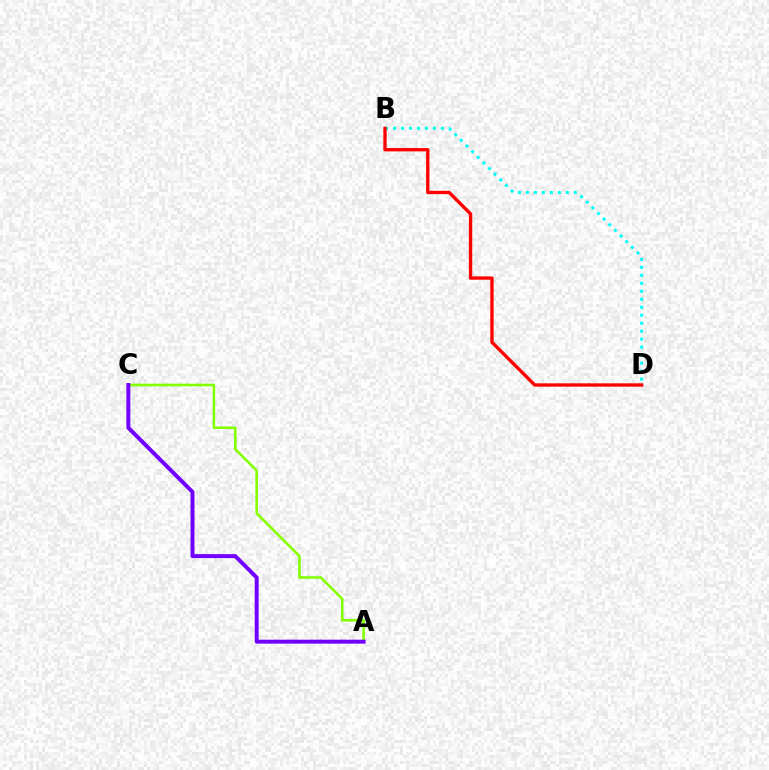{('A', 'C'): [{'color': '#84ff00', 'line_style': 'solid', 'thickness': 1.87}, {'color': '#7200ff', 'line_style': 'solid', 'thickness': 2.86}], ('B', 'D'): [{'color': '#00fff6', 'line_style': 'dotted', 'thickness': 2.17}, {'color': '#ff0000', 'line_style': 'solid', 'thickness': 2.4}]}